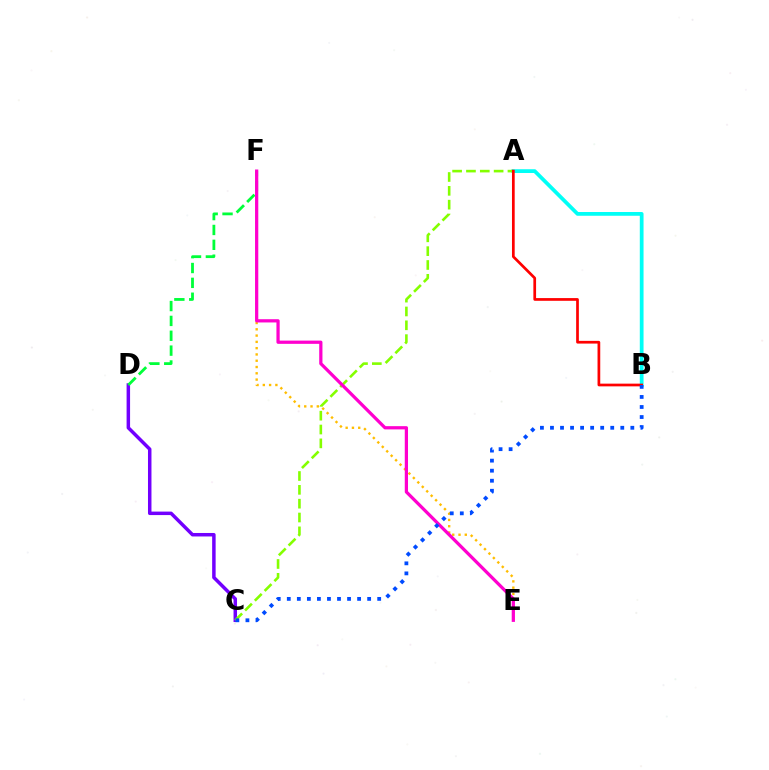{('E', 'F'): [{'color': '#ffbd00', 'line_style': 'dotted', 'thickness': 1.71}, {'color': '#ff00cf', 'line_style': 'solid', 'thickness': 2.33}], ('A', 'B'): [{'color': '#00fff6', 'line_style': 'solid', 'thickness': 2.7}, {'color': '#ff0000', 'line_style': 'solid', 'thickness': 1.95}], ('C', 'D'): [{'color': '#7200ff', 'line_style': 'solid', 'thickness': 2.51}], ('A', 'C'): [{'color': '#84ff00', 'line_style': 'dashed', 'thickness': 1.88}], ('D', 'F'): [{'color': '#00ff39', 'line_style': 'dashed', 'thickness': 2.02}], ('B', 'C'): [{'color': '#004bff', 'line_style': 'dotted', 'thickness': 2.73}]}